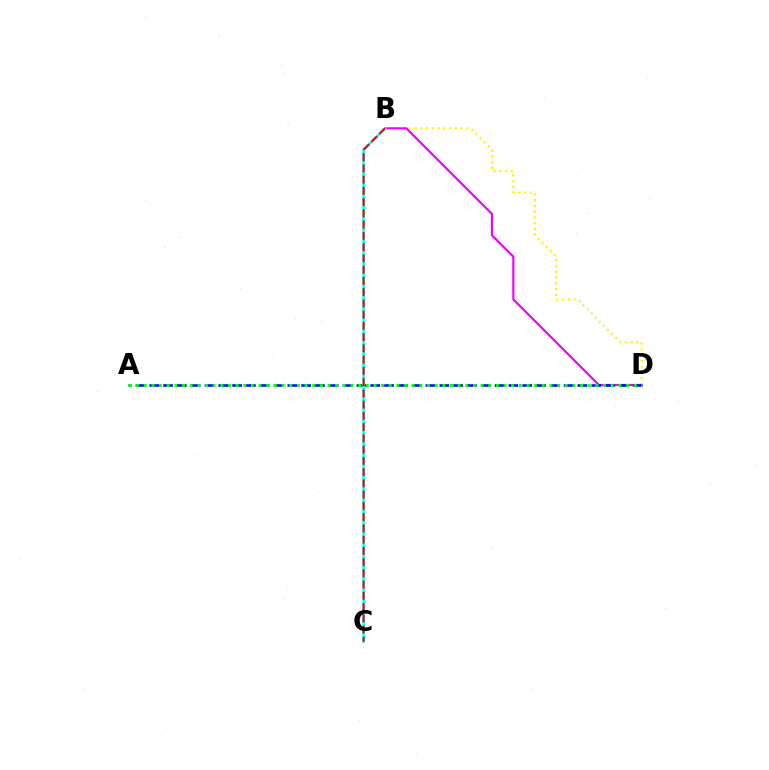{('B', 'D'): [{'color': '#fcf500', 'line_style': 'dotted', 'thickness': 1.56}, {'color': '#ee00ff', 'line_style': 'solid', 'thickness': 1.55}], ('A', 'D'): [{'color': '#0010ff', 'line_style': 'dashed', 'thickness': 1.88}, {'color': '#08ff00', 'line_style': 'dotted', 'thickness': 2.08}], ('B', 'C'): [{'color': '#00fff6', 'line_style': 'solid', 'thickness': 1.87}, {'color': '#ff0000', 'line_style': 'dashed', 'thickness': 1.53}]}